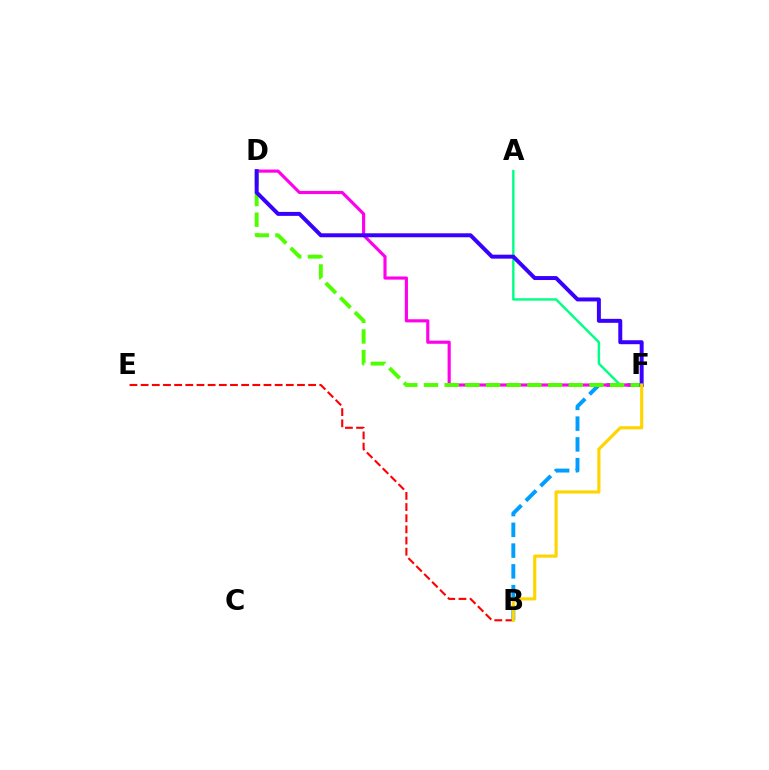{('B', 'E'): [{'color': '#ff0000', 'line_style': 'dashed', 'thickness': 1.52}], ('B', 'F'): [{'color': '#009eff', 'line_style': 'dashed', 'thickness': 2.82}, {'color': '#ffd500', 'line_style': 'solid', 'thickness': 2.27}], ('A', 'F'): [{'color': '#00ff86', 'line_style': 'solid', 'thickness': 1.74}], ('D', 'F'): [{'color': '#ff00ed', 'line_style': 'solid', 'thickness': 2.26}, {'color': '#4fff00', 'line_style': 'dashed', 'thickness': 2.81}, {'color': '#3700ff', 'line_style': 'solid', 'thickness': 2.85}]}